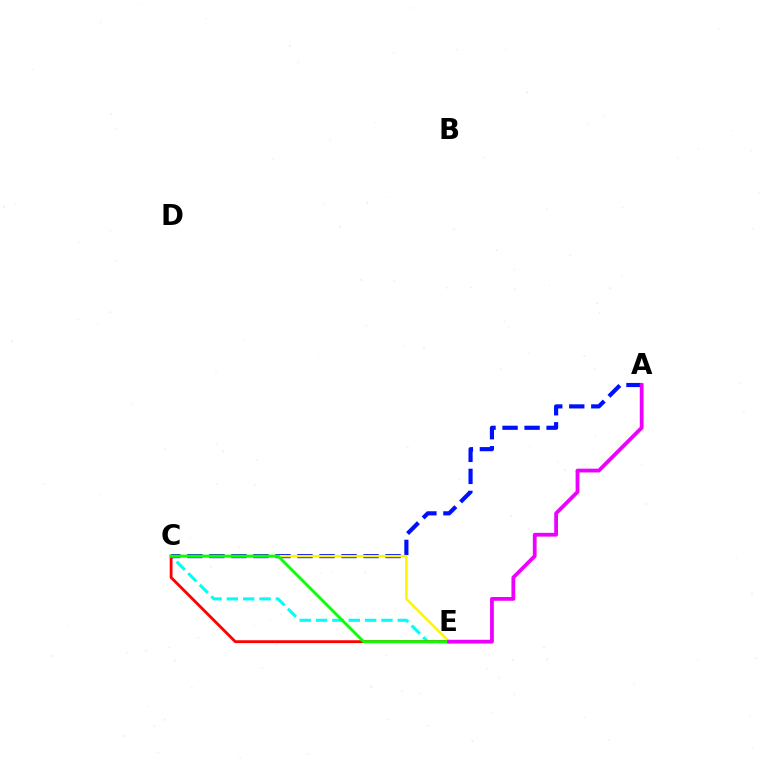{('C', 'E'): [{'color': '#00fff6', 'line_style': 'dashed', 'thickness': 2.22}, {'color': '#ff0000', 'line_style': 'solid', 'thickness': 2.04}, {'color': '#fcf500', 'line_style': 'solid', 'thickness': 1.77}, {'color': '#08ff00', 'line_style': 'solid', 'thickness': 2.06}], ('A', 'C'): [{'color': '#0010ff', 'line_style': 'dashed', 'thickness': 2.99}], ('A', 'E'): [{'color': '#ee00ff', 'line_style': 'solid', 'thickness': 2.72}]}